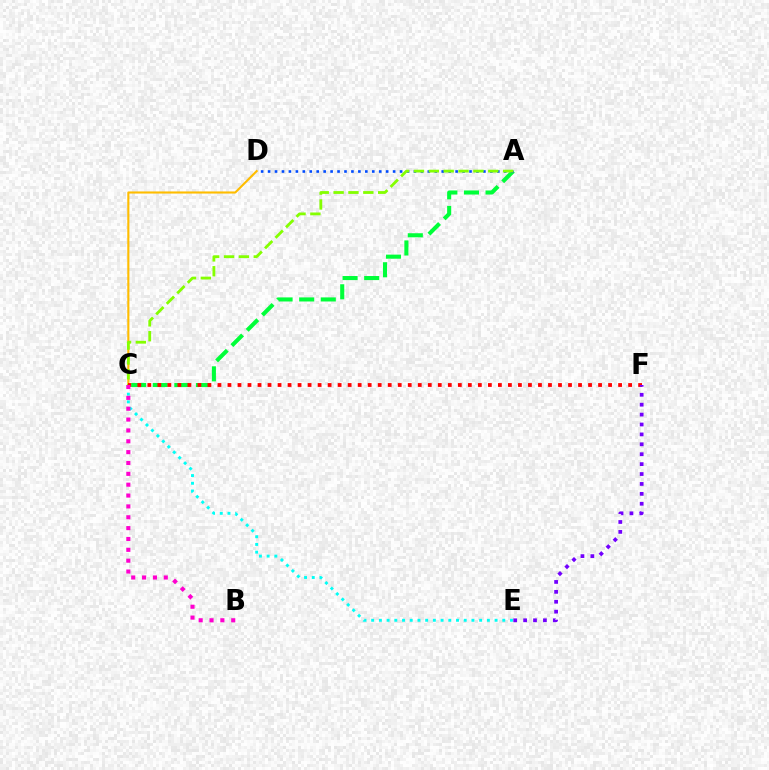{('A', 'C'): [{'color': '#00ff39', 'line_style': 'dashed', 'thickness': 2.93}, {'color': '#84ff00', 'line_style': 'dashed', 'thickness': 2.02}], ('A', 'D'): [{'color': '#004bff', 'line_style': 'dotted', 'thickness': 1.89}], ('C', 'D'): [{'color': '#ffbd00', 'line_style': 'solid', 'thickness': 1.52}], ('C', 'F'): [{'color': '#ff0000', 'line_style': 'dotted', 'thickness': 2.72}], ('E', 'F'): [{'color': '#7200ff', 'line_style': 'dotted', 'thickness': 2.69}], ('C', 'E'): [{'color': '#00fff6', 'line_style': 'dotted', 'thickness': 2.1}], ('B', 'C'): [{'color': '#ff00cf', 'line_style': 'dotted', 'thickness': 2.95}]}